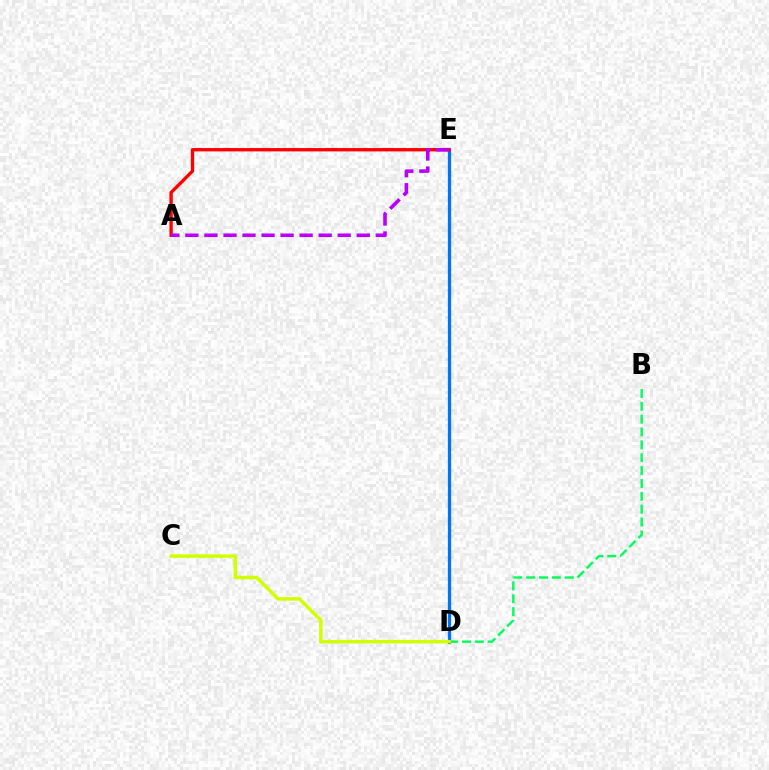{('D', 'E'): [{'color': '#0074ff', 'line_style': 'solid', 'thickness': 2.35}], ('A', 'E'): [{'color': '#ff0000', 'line_style': 'solid', 'thickness': 2.41}, {'color': '#b900ff', 'line_style': 'dashed', 'thickness': 2.59}], ('B', 'D'): [{'color': '#00ff5c', 'line_style': 'dashed', 'thickness': 1.75}], ('C', 'D'): [{'color': '#d1ff00', 'line_style': 'solid', 'thickness': 2.51}]}